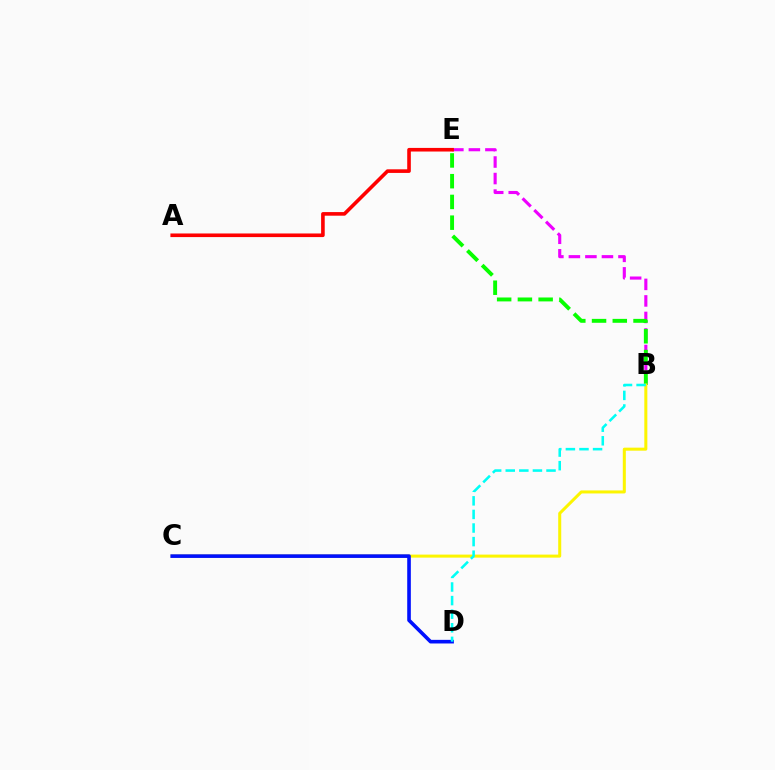{('B', 'E'): [{'color': '#ee00ff', 'line_style': 'dashed', 'thickness': 2.25}, {'color': '#08ff00', 'line_style': 'dashed', 'thickness': 2.82}], ('B', 'C'): [{'color': '#fcf500', 'line_style': 'solid', 'thickness': 2.18}], ('C', 'D'): [{'color': '#0010ff', 'line_style': 'solid', 'thickness': 2.61}], ('A', 'E'): [{'color': '#ff0000', 'line_style': 'solid', 'thickness': 2.6}], ('B', 'D'): [{'color': '#00fff6', 'line_style': 'dashed', 'thickness': 1.85}]}